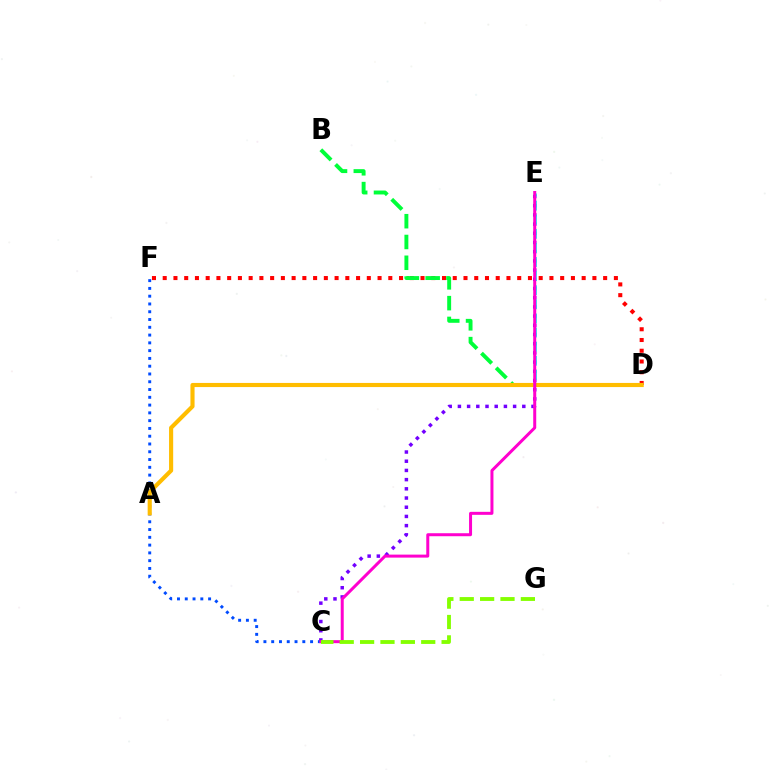{('D', 'F'): [{'color': '#ff0000', 'line_style': 'dotted', 'thickness': 2.92}], ('C', 'E'): [{'color': '#7200ff', 'line_style': 'dotted', 'thickness': 2.5}, {'color': '#ff00cf', 'line_style': 'solid', 'thickness': 2.16}], ('C', 'F'): [{'color': '#004bff', 'line_style': 'dotted', 'thickness': 2.11}], ('D', 'E'): [{'color': '#00fff6', 'line_style': 'dashed', 'thickness': 1.92}], ('B', 'D'): [{'color': '#00ff39', 'line_style': 'dashed', 'thickness': 2.82}], ('A', 'D'): [{'color': '#ffbd00', 'line_style': 'solid', 'thickness': 2.97}], ('C', 'G'): [{'color': '#84ff00', 'line_style': 'dashed', 'thickness': 2.77}]}